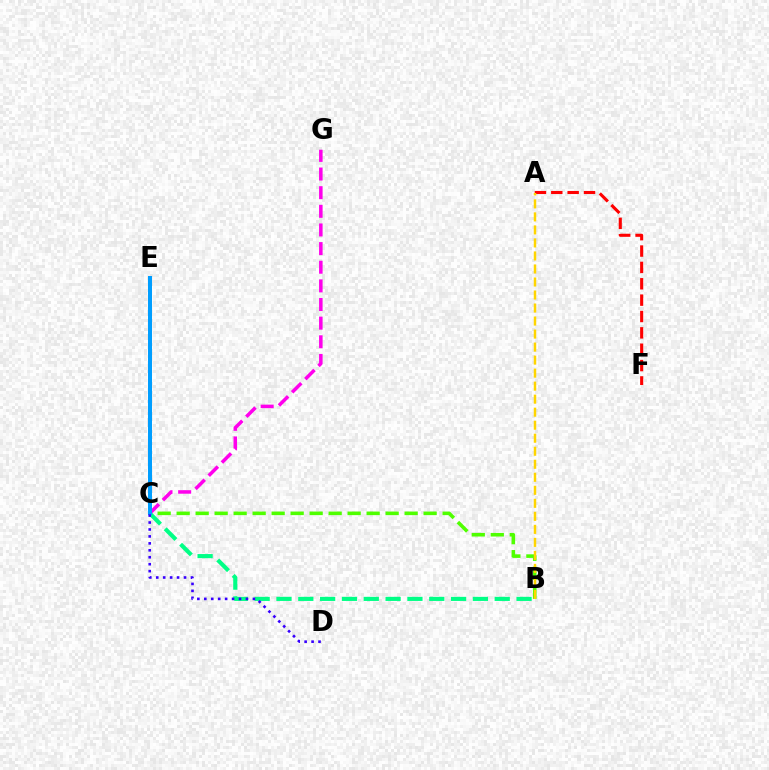{('A', 'F'): [{'color': '#ff0000', 'line_style': 'dashed', 'thickness': 2.22}], ('B', 'C'): [{'color': '#4fff00', 'line_style': 'dashed', 'thickness': 2.58}, {'color': '#00ff86', 'line_style': 'dashed', 'thickness': 2.96}], ('C', 'G'): [{'color': '#ff00ed', 'line_style': 'dashed', 'thickness': 2.53}], ('C', 'E'): [{'color': '#009eff', 'line_style': 'solid', 'thickness': 2.88}], ('C', 'D'): [{'color': '#3700ff', 'line_style': 'dotted', 'thickness': 1.89}], ('A', 'B'): [{'color': '#ffd500', 'line_style': 'dashed', 'thickness': 1.77}]}